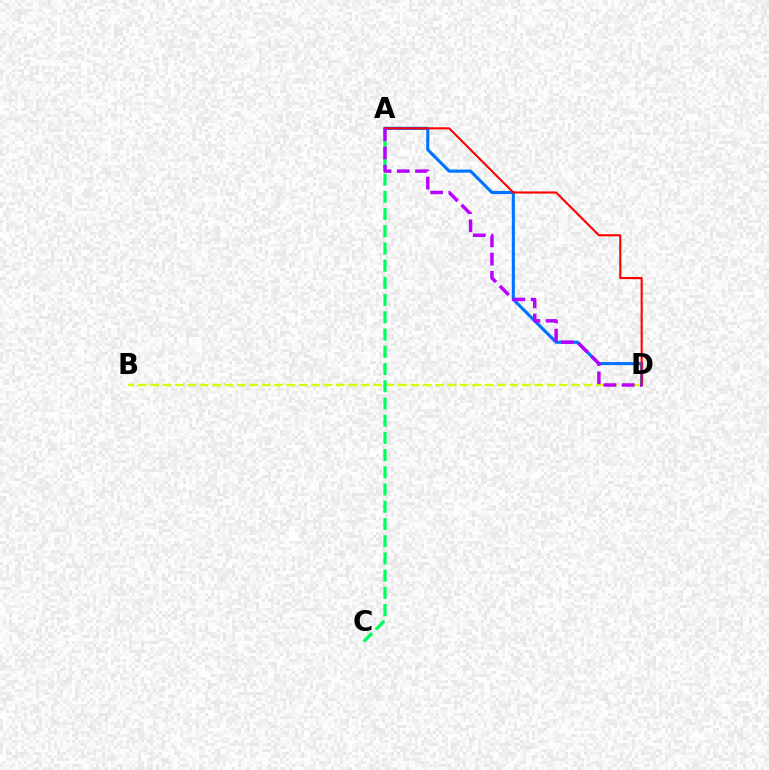{('B', 'D'): [{'color': '#d1ff00', 'line_style': 'dashed', 'thickness': 1.68}], ('A', 'C'): [{'color': '#00ff5c', 'line_style': 'dashed', 'thickness': 2.34}], ('A', 'D'): [{'color': '#0074ff', 'line_style': 'solid', 'thickness': 2.23}, {'color': '#ff0000', 'line_style': 'solid', 'thickness': 1.52}, {'color': '#b900ff', 'line_style': 'dashed', 'thickness': 2.48}]}